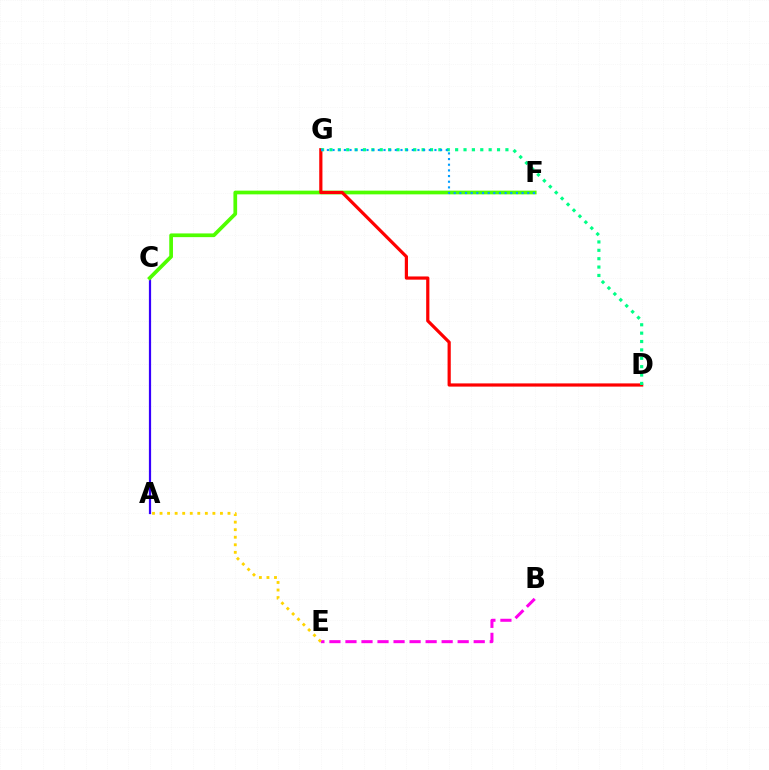{('A', 'C'): [{'color': '#3700ff', 'line_style': 'solid', 'thickness': 1.59}], ('C', 'F'): [{'color': '#4fff00', 'line_style': 'solid', 'thickness': 2.67}], ('B', 'E'): [{'color': '#ff00ed', 'line_style': 'dashed', 'thickness': 2.18}], ('A', 'E'): [{'color': '#ffd500', 'line_style': 'dotted', 'thickness': 2.05}], ('D', 'G'): [{'color': '#ff0000', 'line_style': 'solid', 'thickness': 2.31}, {'color': '#00ff86', 'line_style': 'dotted', 'thickness': 2.28}], ('F', 'G'): [{'color': '#009eff', 'line_style': 'dotted', 'thickness': 1.54}]}